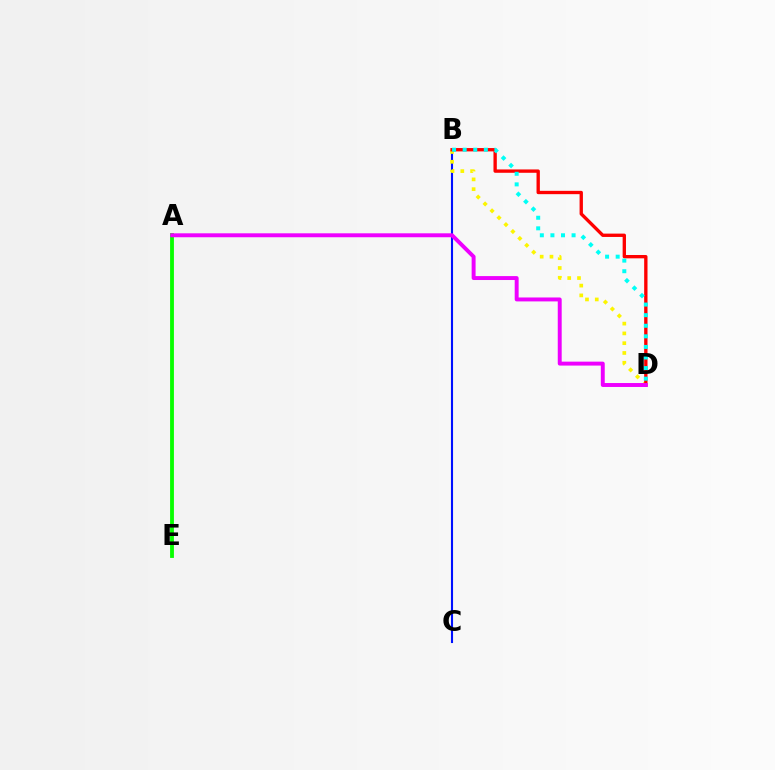{('B', 'C'): [{'color': '#0010ff', 'line_style': 'solid', 'thickness': 1.51}], ('B', 'D'): [{'color': '#fcf500', 'line_style': 'dotted', 'thickness': 2.66}, {'color': '#ff0000', 'line_style': 'solid', 'thickness': 2.4}, {'color': '#00fff6', 'line_style': 'dotted', 'thickness': 2.88}], ('A', 'E'): [{'color': '#08ff00', 'line_style': 'solid', 'thickness': 2.75}], ('A', 'D'): [{'color': '#ee00ff', 'line_style': 'solid', 'thickness': 2.83}]}